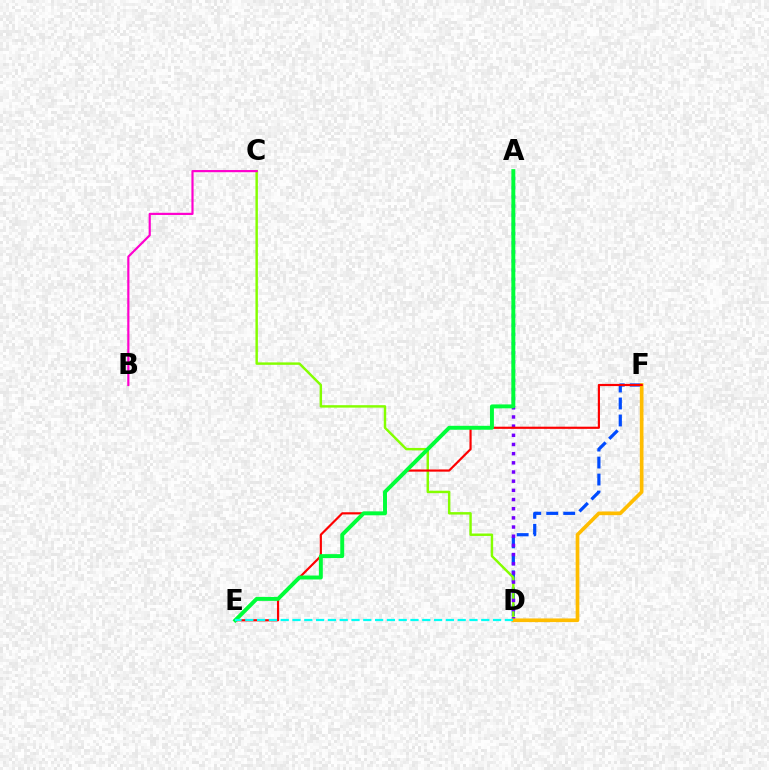{('D', 'F'): [{'color': '#004bff', 'line_style': 'dashed', 'thickness': 2.31}, {'color': '#ffbd00', 'line_style': 'solid', 'thickness': 2.64}], ('C', 'D'): [{'color': '#84ff00', 'line_style': 'solid', 'thickness': 1.76}], ('A', 'D'): [{'color': '#7200ff', 'line_style': 'dotted', 'thickness': 2.49}], ('B', 'C'): [{'color': '#ff00cf', 'line_style': 'solid', 'thickness': 1.57}], ('E', 'F'): [{'color': '#ff0000', 'line_style': 'solid', 'thickness': 1.56}], ('A', 'E'): [{'color': '#00ff39', 'line_style': 'solid', 'thickness': 2.83}], ('D', 'E'): [{'color': '#00fff6', 'line_style': 'dashed', 'thickness': 1.6}]}